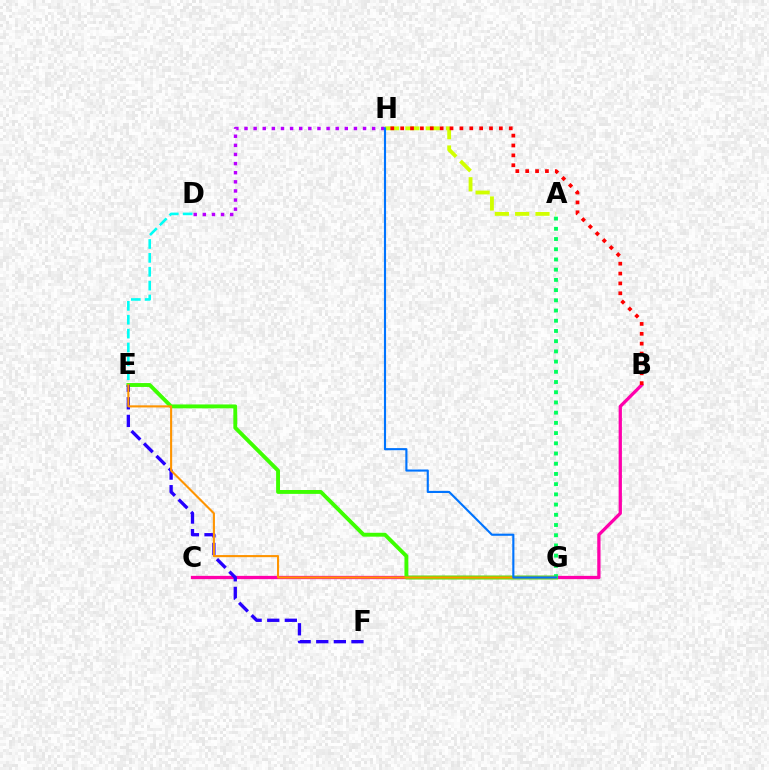{('B', 'C'): [{'color': '#ff00ac', 'line_style': 'solid', 'thickness': 2.36}], ('A', 'H'): [{'color': '#d1ff00', 'line_style': 'dashed', 'thickness': 2.76}], ('D', 'E'): [{'color': '#00fff6', 'line_style': 'dashed', 'thickness': 1.88}], ('E', 'G'): [{'color': '#3dff00', 'line_style': 'solid', 'thickness': 2.79}, {'color': '#ff9400', 'line_style': 'solid', 'thickness': 1.52}], ('B', 'H'): [{'color': '#ff0000', 'line_style': 'dotted', 'thickness': 2.68}], ('A', 'G'): [{'color': '#00ff5c', 'line_style': 'dotted', 'thickness': 2.77}], ('E', 'F'): [{'color': '#2500ff', 'line_style': 'dashed', 'thickness': 2.39}], ('D', 'H'): [{'color': '#b900ff', 'line_style': 'dotted', 'thickness': 2.48}], ('G', 'H'): [{'color': '#0074ff', 'line_style': 'solid', 'thickness': 1.53}]}